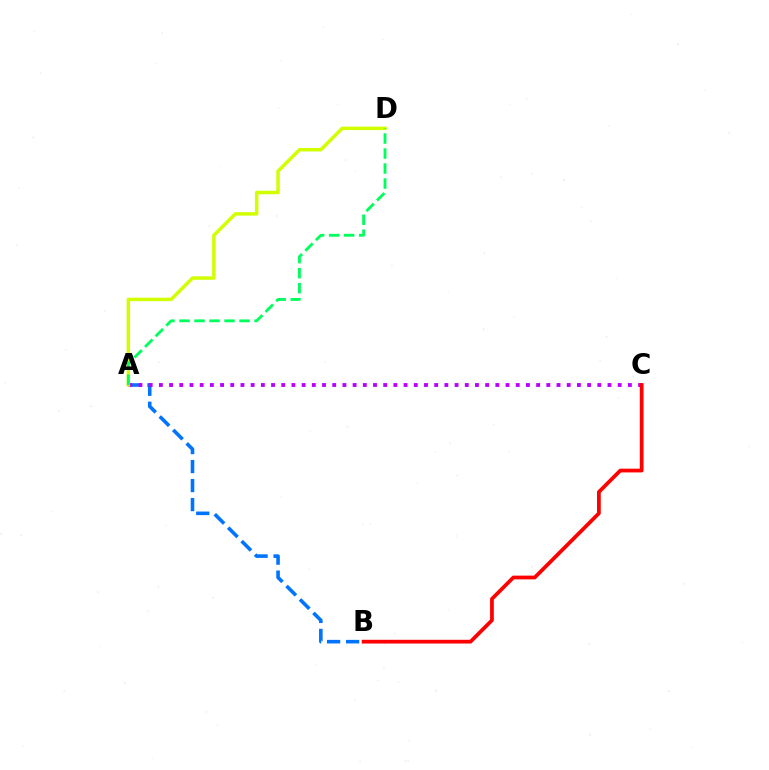{('A', 'B'): [{'color': '#0074ff', 'line_style': 'dashed', 'thickness': 2.58}], ('A', 'C'): [{'color': '#b900ff', 'line_style': 'dotted', 'thickness': 2.77}], ('B', 'C'): [{'color': '#ff0000', 'line_style': 'solid', 'thickness': 2.7}], ('A', 'D'): [{'color': '#d1ff00', 'line_style': 'solid', 'thickness': 2.51}, {'color': '#00ff5c', 'line_style': 'dashed', 'thickness': 2.04}]}